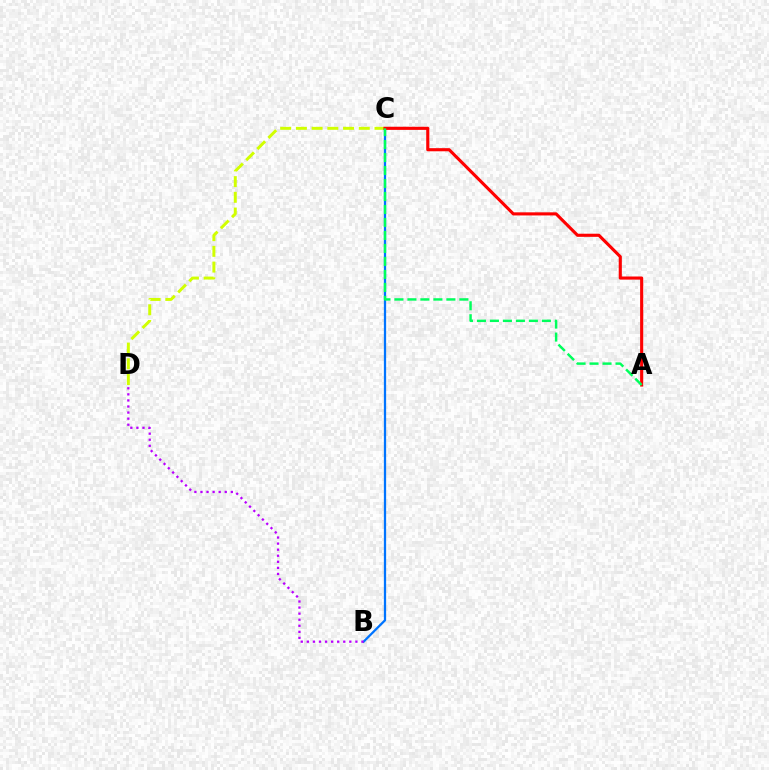{('B', 'C'): [{'color': '#0074ff', 'line_style': 'solid', 'thickness': 1.63}], ('B', 'D'): [{'color': '#b900ff', 'line_style': 'dotted', 'thickness': 1.65}], ('C', 'D'): [{'color': '#d1ff00', 'line_style': 'dashed', 'thickness': 2.14}], ('A', 'C'): [{'color': '#ff0000', 'line_style': 'solid', 'thickness': 2.24}, {'color': '#00ff5c', 'line_style': 'dashed', 'thickness': 1.76}]}